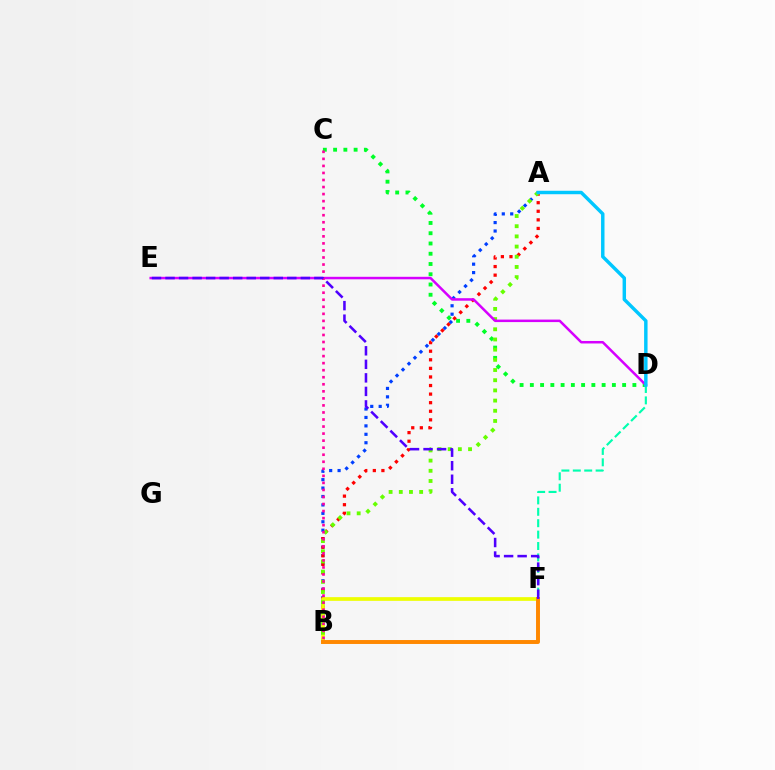{('C', 'D'): [{'color': '#00ff27', 'line_style': 'dotted', 'thickness': 2.79}], ('D', 'F'): [{'color': '#00ffaf', 'line_style': 'dashed', 'thickness': 1.55}], ('A', 'B'): [{'color': '#003fff', 'line_style': 'dotted', 'thickness': 2.29}, {'color': '#ff0000', 'line_style': 'dotted', 'thickness': 2.33}, {'color': '#66ff00', 'line_style': 'dotted', 'thickness': 2.77}], ('B', 'F'): [{'color': '#eeff00', 'line_style': 'solid', 'thickness': 2.66}, {'color': '#ff8800', 'line_style': 'solid', 'thickness': 2.83}], ('D', 'E'): [{'color': '#d600ff', 'line_style': 'solid', 'thickness': 1.8}], ('B', 'C'): [{'color': '#ff00a0', 'line_style': 'dotted', 'thickness': 1.91}], ('A', 'D'): [{'color': '#00c7ff', 'line_style': 'solid', 'thickness': 2.48}], ('E', 'F'): [{'color': '#4f00ff', 'line_style': 'dashed', 'thickness': 1.84}]}